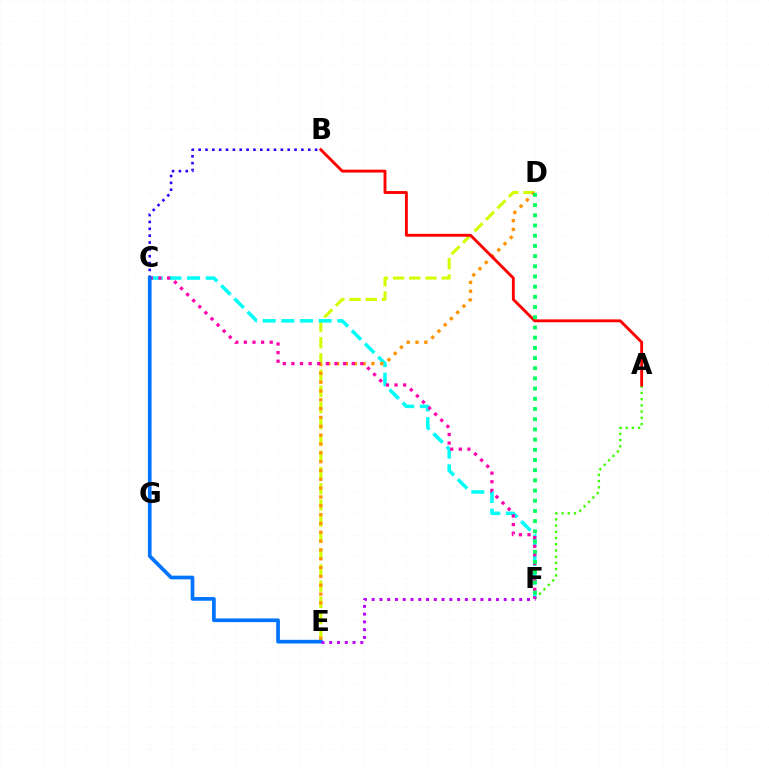{('A', 'F'): [{'color': '#3dff00', 'line_style': 'dotted', 'thickness': 1.69}], ('D', 'E'): [{'color': '#d1ff00', 'line_style': 'dashed', 'thickness': 2.2}, {'color': '#ff9400', 'line_style': 'dotted', 'thickness': 2.4}], ('C', 'F'): [{'color': '#00fff6', 'line_style': 'dashed', 'thickness': 2.53}, {'color': '#ff00ac', 'line_style': 'dotted', 'thickness': 2.34}], ('B', 'C'): [{'color': '#2500ff', 'line_style': 'dotted', 'thickness': 1.86}], ('A', 'B'): [{'color': '#ff0000', 'line_style': 'solid', 'thickness': 2.07}], ('C', 'E'): [{'color': '#0074ff', 'line_style': 'solid', 'thickness': 2.66}], ('E', 'F'): [{'color': '#b900ff', 'line_style': 'dotted', 'thickness': 2.11}], ('D', 'F'): [{'color': '#00ff5c', 'line_style': 'dotted', 'thickness': 2.77}]}